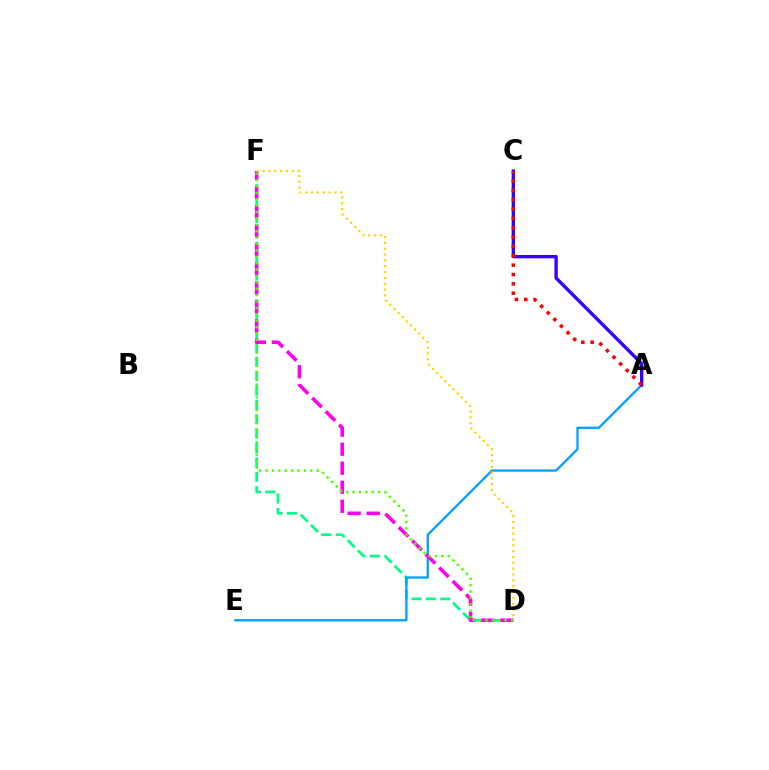{('D', 'F'): [{'color': '#00ff86', 'line_style': 'dashed', 'thickness': 1.95}, {'color': '#ff00ed', 'line_style': 'dashed', 'thickness': 2.59}, {'color': '#ffd500', 'line_style': 'dotted', 'thickness': 1.58}, {'color': '#4fff00', 'line_style': 'dotted', 'thickness': 1.74}], ('A', 'E'): [{'color': '#009eff', 'line_style': 'solid', 'thickness': 1.63}], ('A', 'C'): [{'color': '#3700ff', 'line_style': 'solid', 'thickness': 2.42}, {'color': '#ff0000', 'line_style': 'dotted', 'thickness': 2.54}]}